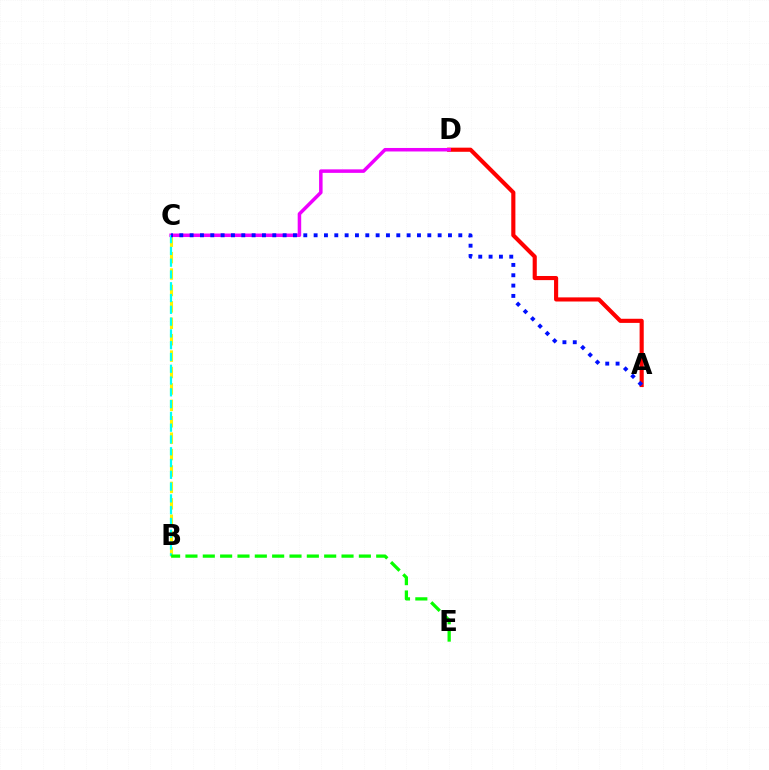{('A', 'D'): [{'color': '#ff0000', 'line_style': 'solid', 'thickness': 2.97}], ('B', 'C'): [{'color': '#fcf500', 'line_style': 'dashed', 'thickness': 2.23}, {'color': '#00fff6', 'line_style': 'dashed', 'thickness': 1.6}], ('C', 'D'): [{'color': '#ee00ff', 'line_style': 'solid', 'thickness': 2.53}], ('A', 'C'): [{'color': '#0010ff', 'line_style': 'dotted', 'thickness': 2.81}], ('B', 'E'): [{'color': '#08ff00', 'line_style': 'dashed', 'thickness': 2.36}]}